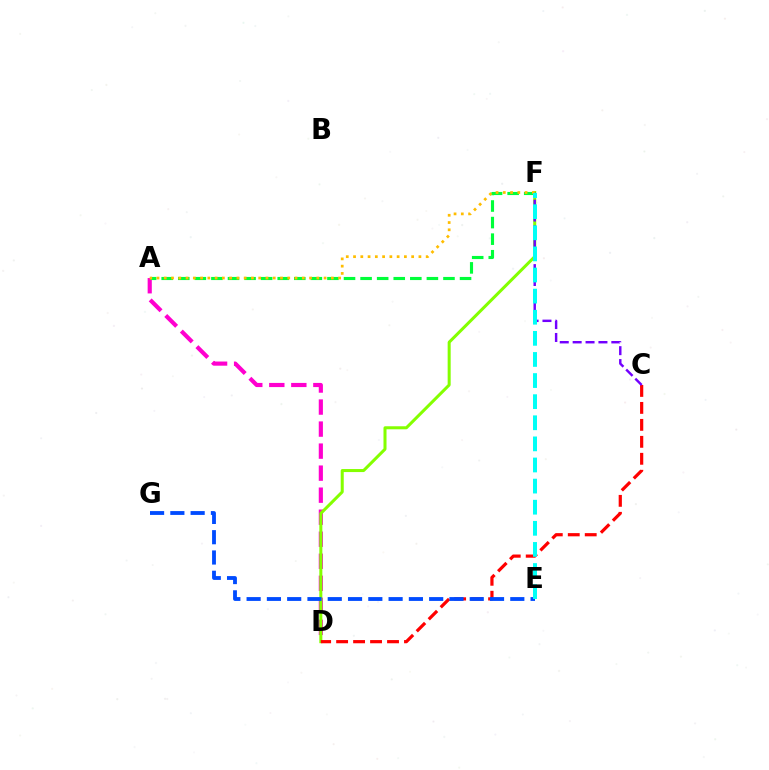{('A', 'D'): [{'color': '#ff00cf', 'line_style': 'dashed', 'thickness': 2.99}], ('D', 'F'): [{'color': '#84ff00', 'line_style': 'solid', 'thickness': 2.18}], ('C', 'D'): [{'color': '#ff0000', 'line_style': 'dashed', 'thickness': 2.31}], ('C', 'F'): [{'color': '#7200ff', 'line_style': 'dashed', 'thickness': 1.75}], ('A', 'F'): [{'color': '#00ff39', 'line_style': 'dashed', 'thickness': 2.25}, {'color': '#ffbd00', 'line_style': 'dotted', 'thickness': 1.97}], ('E', 'G'): [{'color': '#004bff', 'line_style': 'dashed', 'thickness': 2.76}], ('E', 'F'): [{'color': '#00fff6', 'line_style': 'dashed', 'thickness': 2.87}]}